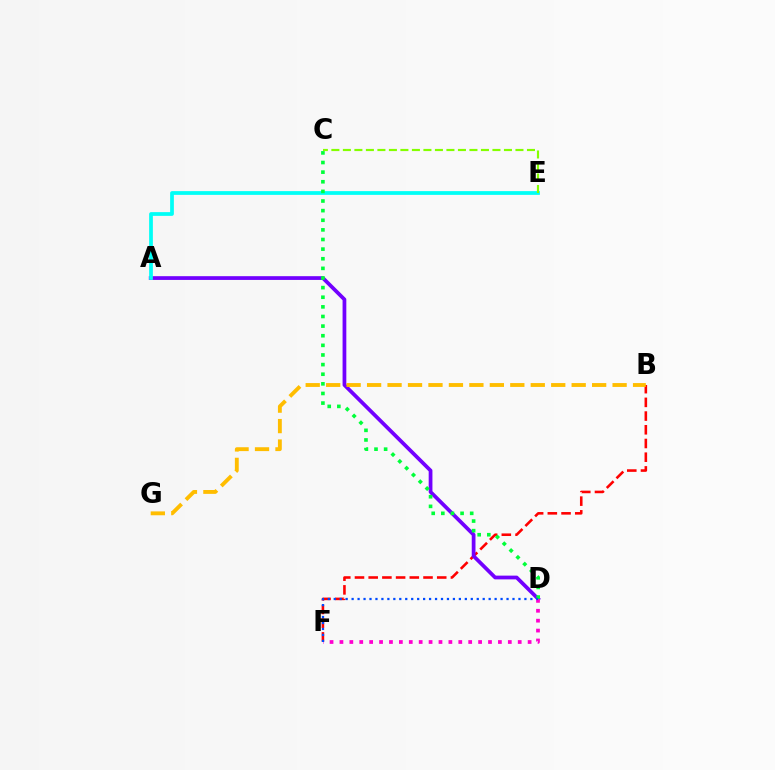{('B', 'F'): [{'color': '#ff0000', 'line_style': 'dashed', 'thickness': 1.86}], ('A', 'D'): [{'color': '#7200ff', 'line_style': 'solid', 'thickness': 2.7}], ('D', 'F'): [{'color': '#ff00cf', 'line_style': 'dotted', 'thickness': 2.69}, {'color': '#004bff', 'line_style': 'dotted', 'thickness': 1.62}], ('A', 'E'): [{'color': '#00fff6', 'line_style': 'solid', 'thickness': 2.69}], ('C', 'D'): [{'color': '#00ff39', 'line_style': 'dotted', 'thickness': 2.61}], ('B', 'G'): [{'color': '#ffbd00', 'line_style': 'dashed', 'thickness': 2.78}], ('C', 'E'): [{'color': '#84ff00', 'line_style': 'dashed', 'thickness': 1.56}]}